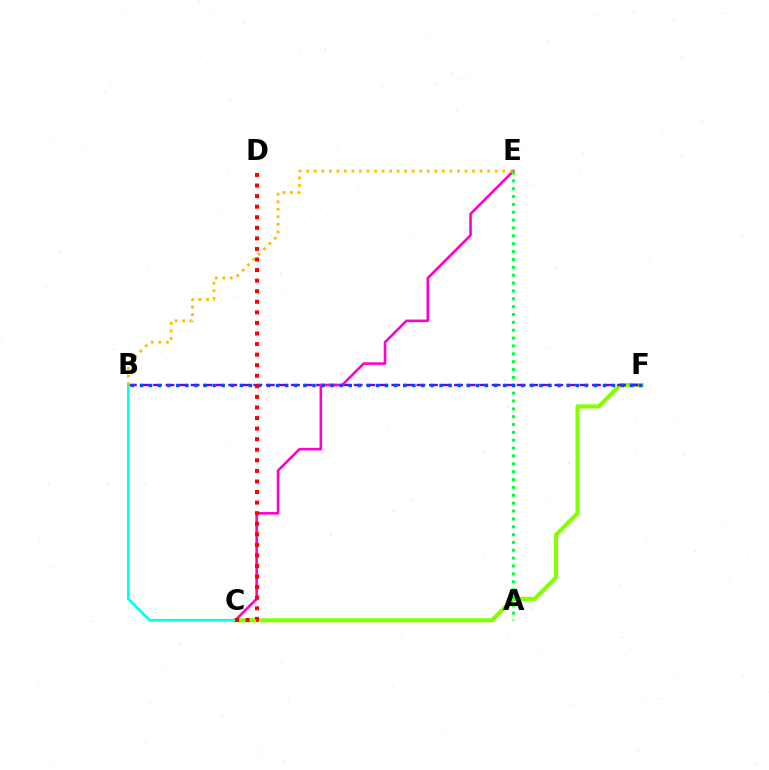{('C', 'F'): [{'color': '#84ff00', 'line_style': 'solid', 'thickness': 2.96}], ('B', 'F'): [{'color': '#7200ff', 'line_style': 'dashed', 'thickness': 1.7}, {'color': '#004bff', 'line_style': 'dotted', 'thickness': 2.47}], ('C', 'E'): [{'color': '#ff00cf', 'line_style': 'solid', 'thickness': 1.87}], ('A', 'E'): [{'color': '#00ff39', 'line_style': 'dotted', 'thickness': 2.14}], ('B', 'C'): [{'color': '#00fff6', 'line_style': 'solid', 'thickness': 1.98}], ('B', 'E'): [{'color': '#ffbd00', 'line_style': 'dotted', 'thickness': 2.05}], ('C', 'D'): [{'color': '#ff0000', 'line_style': 'dotted', 'thickness': 2.87}]}